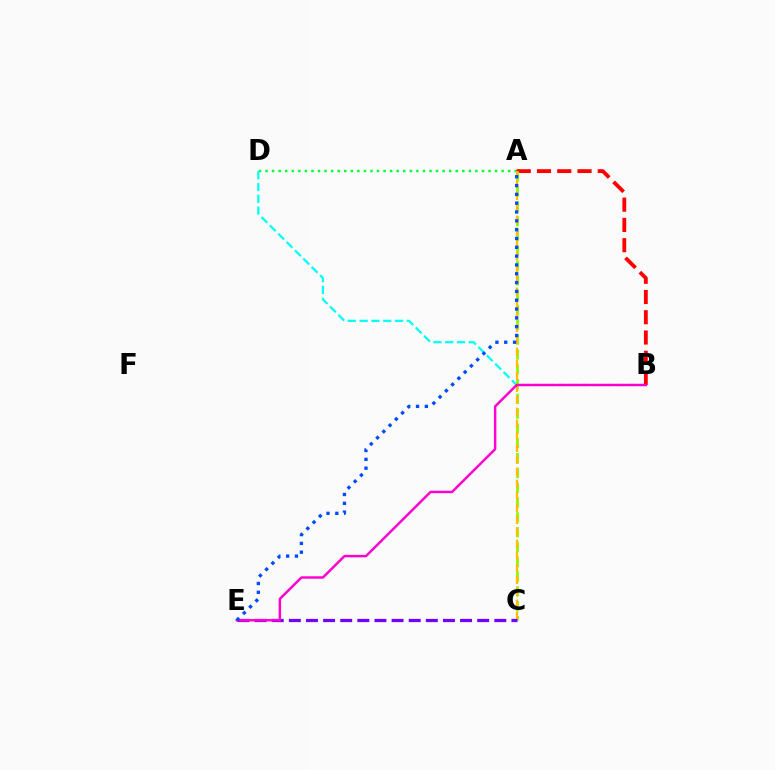{('A', 'D'): [{'color': '#00ff39', 'line_style': 'dotted', 'thickness': 1.78}], ('B', 'D'): [{'color': '#00fff6', 'line_style': 'dashed', 'thickness': 1.6}], ('A', 'B'): [{'color': '#ff0000', 'line_style': 'dashed', 'thickness': 2.75}], ('A', 'C'): [{'color': '#84ff00', 'line_style': 'dashed', 'thickness': 2.01}, {'color': '#ffbd00', 'line_style': 'dashed', 'thickness': 1.63}], ('C', 'E'): [{'color': '#7200ff', 'line_style': 'dashed', 'thickness': 2.33}], ('B', 'E'): [{'color': '#ff00cf', 'line_style': 'solid', 'thickness': 1.77}], ('A', 'E'): [{'color': '#004bff', 'line_style': 'dotted', 'thickness': 2.4}]}